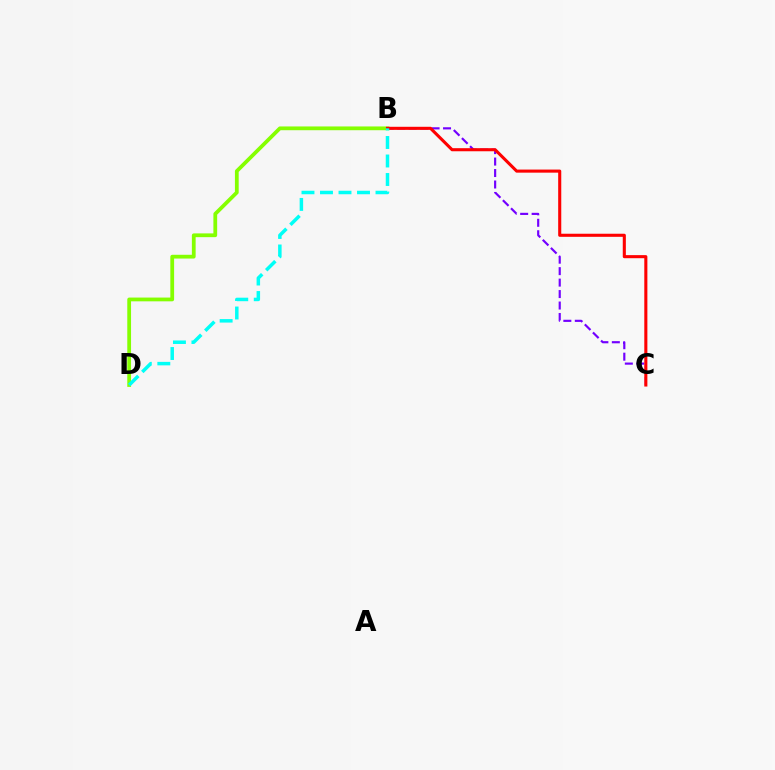{('B', 'C'): [{'color': '#7200ff', 'line_style': 'dashed', 'thickness': 1.56}, {'color': '#ff0000', 'line_style': 'solid', 'thickness': 2.22}], ('B', 'D'): [{'color': '#84ff00', 'line_style': 'solid', 'thickness': 2.71}, {'color': '#00fff6', 'line_style': 'dashed', 'thickness': 2.51}]}